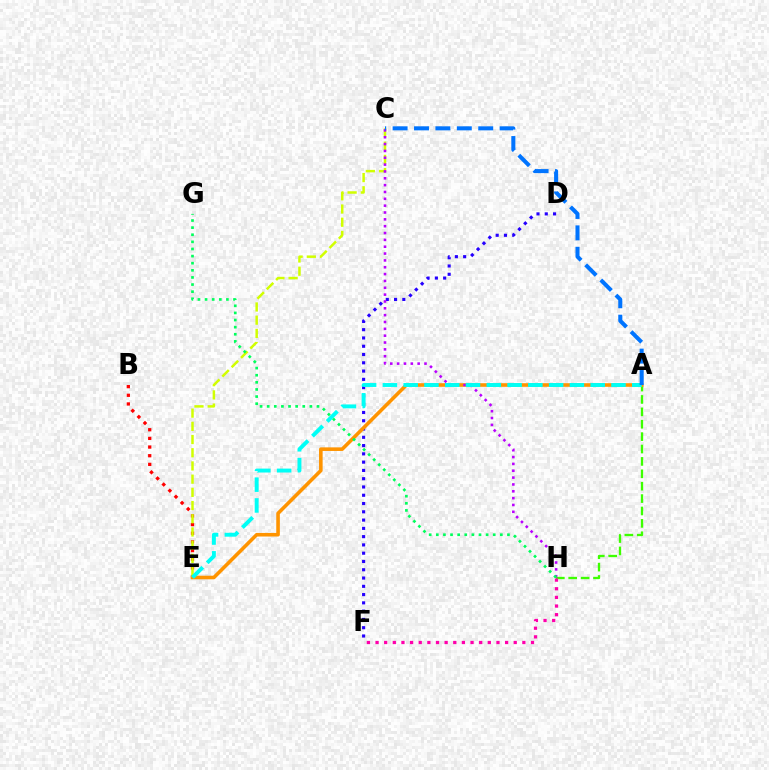{('A', 'H'): [{'color': '#3dff00', 'line_style': 'dashed', 'thickness': 1.68}], ('F', 'H'): [{'color': '#ff00ac', 'line_style': 'dotted', 'thickness': 2.35}], ('B', 'E'): [{'color': '#ff0000', 'line_style': 'dotted', 'thickness': 2.35}], ('D', 'F'): [{'color': '#2500ff', 'line_style': 'dotted', 'thickness': 2.25}], ('A', 'E'): [{'color': '#ff9400', 'line_style': 'solid', 'thickness': 2.59}, {'color': '#00fff6', 'line_style': 'dashed', 'thickness': 2.82}], ('C', 'E'): [{'color': '#d1ff00', 'line_style': 'dashed', 'thickness': 1.79}], ('C', 'H'): [{'color': '#b900ff', 'line_style': 'dotted', 'thickness': 1.86}], ('G', 'H'): [{'color': '#00ff5c', 'line_style': 'dotted', 'thickness': 1.93}], ('A', 'C'): [{'color': '#0074ff', 'line_style': 'dashed', 'thickness': 2.91}]}